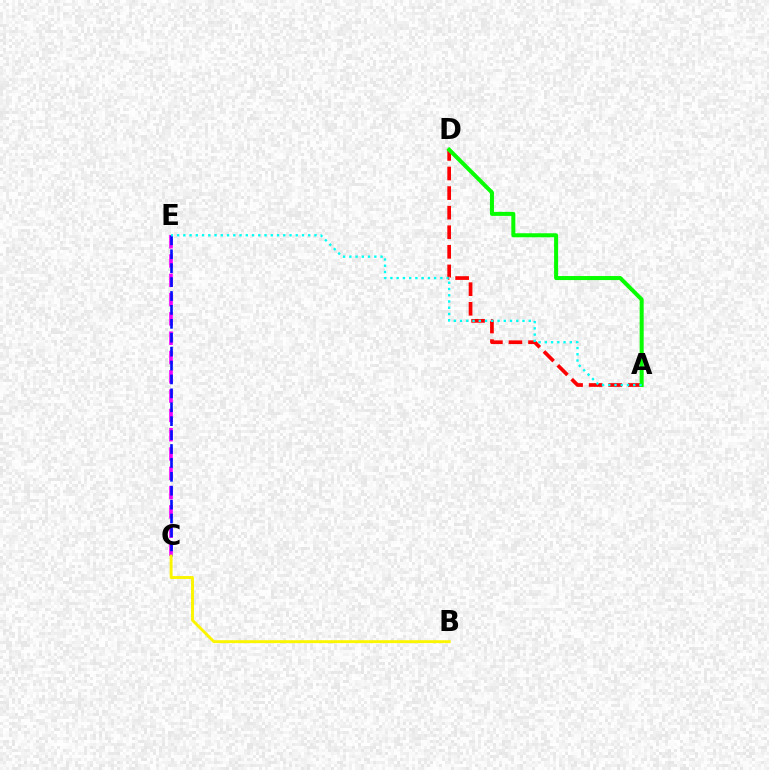{('C', 'E'): [{'color': '#ee00ff', 'line_style': 'dashed', 'thickness': 2.62}, {'color': '#0010ff', 'line_style': 'dashed', 'thickness': 1.89}], ('A', 'D'): [{'color': '#ff0000', 'line_style': 'dashed', 'thickness': 2.66}, {'color': '#08ff00', 'line_style': 'solid', 'thickness': 2.9}], ('B', 'C'): [{'color': '#fcf500', 'line_style': 'solid', 'thickness': 2.1}], ('A', 'E'): [{'color': '#00fff6', 'line_style': 'dotted', 'thickness': 1.7}]}